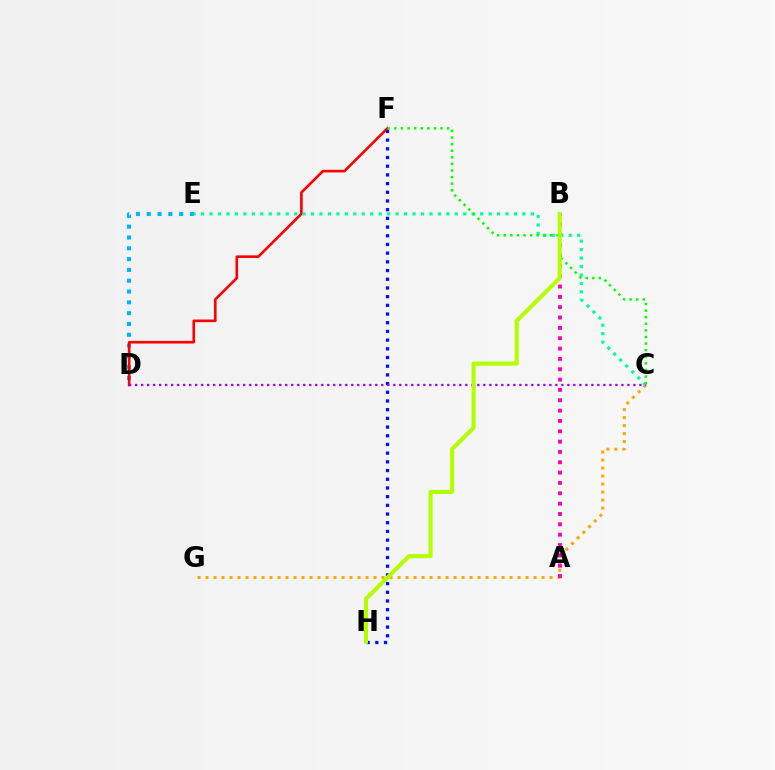{('D', 'E'): [{'color': '#00b5ff', 'line_style': 'dotted', 'thickness': 2.94}], ('C', 'G'): [{'color': '#ffa500', 'line_style': 'dotted', 'thickness': 2.17}], ('A', 'B'): [{'color': '#ff00bd', 'line_style': 'dotted', 'thickness': 2.81}], ('D', 'F'): [{'color': '#ff0000', 'line_style': 'solid', 'thickness': 1.89}], ('C', 'E'): [{'color': '#00ff9d', 'line_style': 'dotted', 'thickness': 2.3}], ('F', 'H'): [{'color': '#0010ff', 'line_style': 'dotted', 'thickness': 2.36}], ('C', 'D'): [{'color': '#9b00ff', 'line_style': 'dotted', 'thickness': 1.63}], ('C', 'F'): [{'color': '#08ff00', 'line_style': 'dotted', 'thickness': 1.79}], ('B', 'H'): [{'color': '#b3ff00', 'line_style': 'solid', 'thickness': 2.93}]}